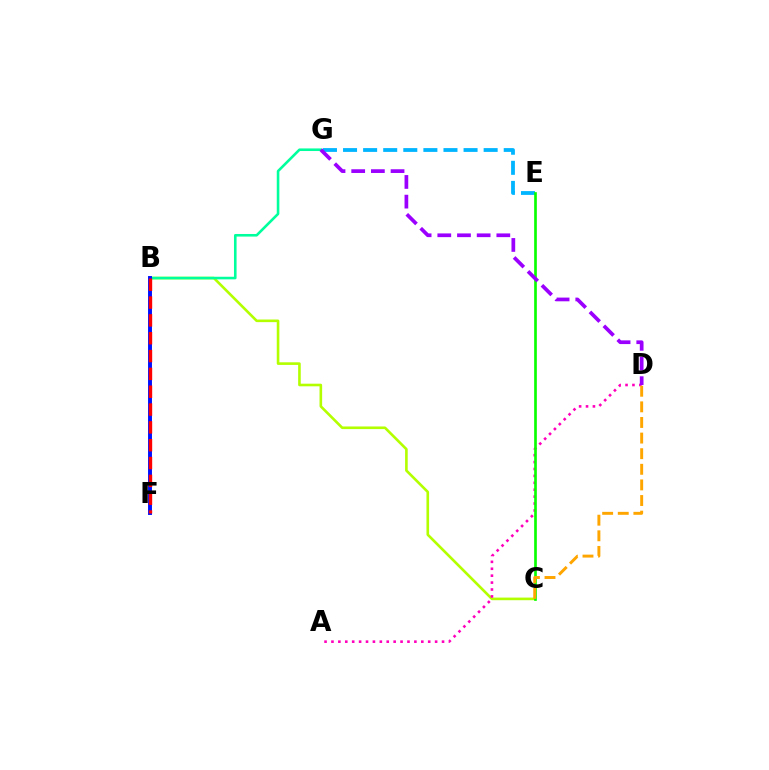{('E', 'G'): [{'color': '#00b5ff', 'line_style': 'dashed', 'thickness': 2.73}], ('B', 'C'): [{'color': '#b3ff00', 'line_style': 'solid', 'thickness': 1.89}], ('B', 'G'): [{'color': '#00ff9d', 'line_style': 'solid', 'thickness': 1.87}], ('A', 'D'): [{'color': '#ff00bd', 'line_style': 'dotted', 'thickness': 1.88}], ('C', 'E'): [{'color': '#08ff00', 'line_style': 'solid', 'thickness': 1.92}], ('C', 'D'): [{'color': '#ffa500', 'line_style': 'dashed', 'thickness': 2.12}], ('B', 'F'): [{'color': '#0010ff', 'line_style': 'solid', 'thickness': 2.82}, {'color': '#ff0000', 'line_style': 'dashed', 'thickness': 2.42}], ('D', 'G'): [{'color': '#9b00ff', 'line_style': 'dashed', 'thickness': 2.67}]}